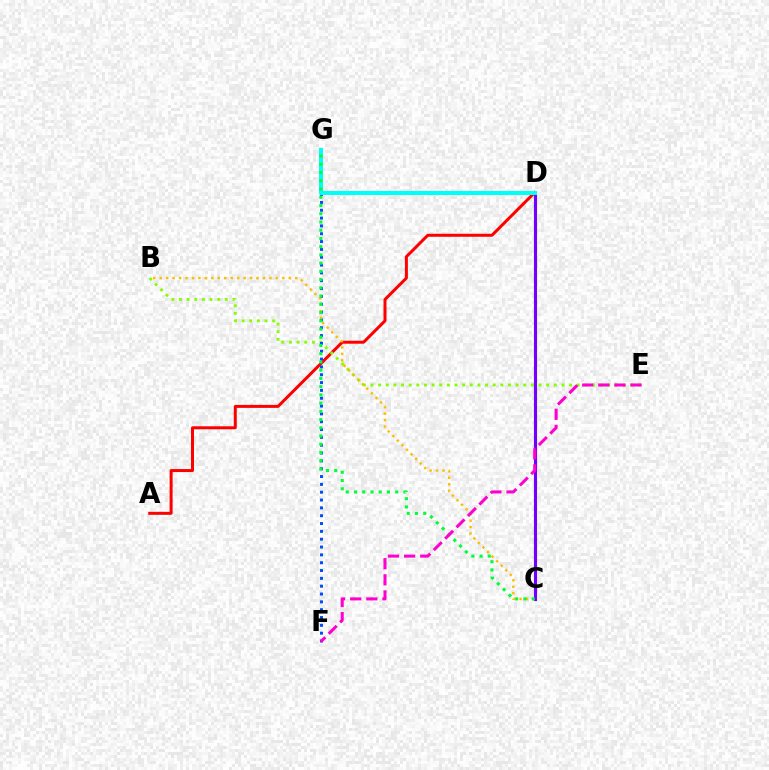{('A', 'D'): [{'color': '#ff0000', 'line_style': 'solid', 'thickness': 2.15}], ('B', 'E'): [{'color': '#84ff00', 'line_style': 'dotted', 'thickness': 2.07}], ('F', 'G'): [{'color': '#004bff', 'line_style': 'dotted', 'thickness': 2.13}], ('B', 'C'): [{'color': '#ffbd00', 'line_style': 'dotted', 'thickness': 1.75}], ('C', 'D'): [{'color': '#7200ff', 'line_style': 'solid', 'thickness': 2.25}], ('D', 'G'): [{'color': '#00fff6', 'line_style': 'solid', 'thickness': 2.9}], ('C', 'G'): [{'color': '#00ff39', 'line_style': 'dotted', 'thickness': 2.24}], ('E', 'F'): [{'color': '#ff00cf', 'line_style': 'dashed', 'thickness': 2.19}]}